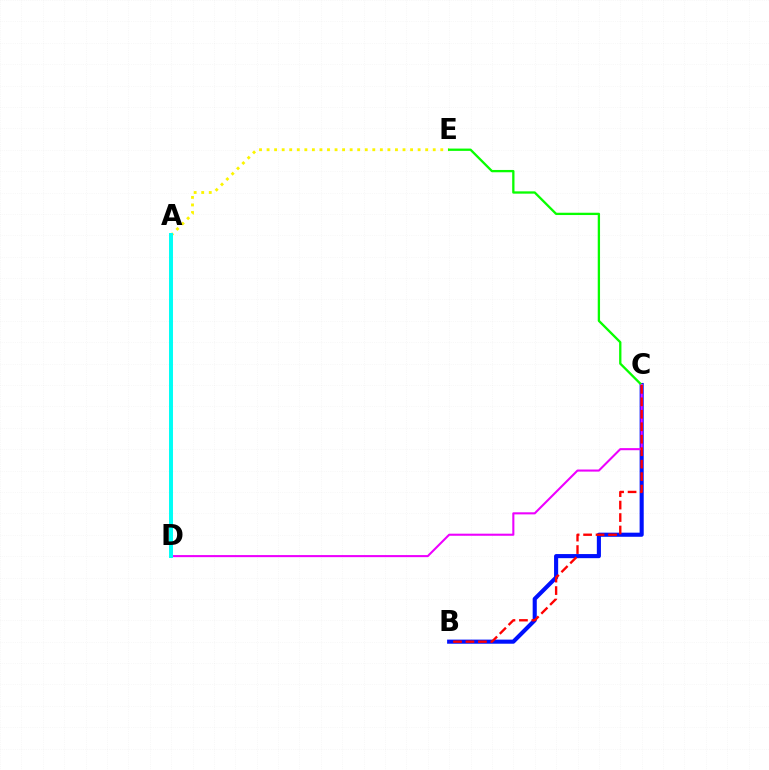{('A', 'E'): [{'color': '#fcf500', 'line_style': 'dotted', 'thickness': 2.05}], ('B', 'C'): [{'color': '#0010ff', 'line_style': 'solid', 'thickness': 2.95}, {'color': '#ff0000', 'line_style': 'dashed', 'thickness': 1.69}], ('C', 'E'): [{'color': '#08ff00', 'line_style': 'solid', 'thickness': 1.66}], ('C', 'D'): [{'color': '#ee00ff', 'line_style': 'solid', 'thickness': 1.5}], ('A', 'D'): [{'color': '#00fff6', 'line_style': 'solid', 'thickness': 2.85}]}